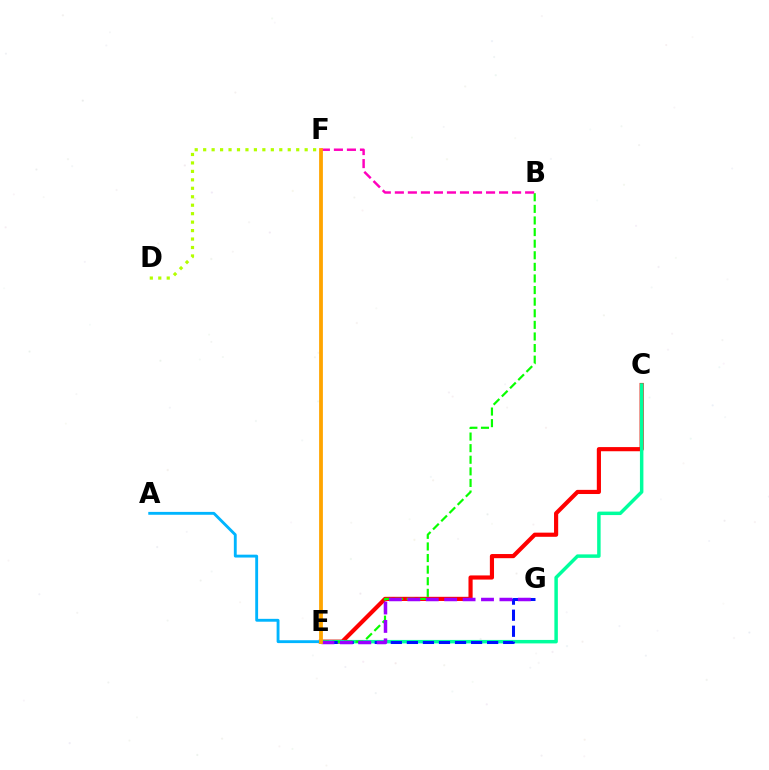{('C', 'E'): [{'color': '#ff0000', 'line_style': 'solid', 'thickness': 2.99}, {'color': '#00ff9d', 'line_style': 'solid', 'thickness': 2.5}], ('B', 'E'): [{'color': '#08ff00', 'line_style': 'dashed', 'thickness': 1.58}], ('D', 'F'): [{'color': '#b3ff00', 'line_style': 'dotted', 'thickness': 2.3}], ('B', 'F'): [{'color': '#ff00bd', 'line_style': 'dashed', 'thickness': 1.77}], ('E', 'G'): [{'color': '#0010ff', 'line_style': 'dashed', 'thickness': 2.18}, {'color': '#9b00ff', 'line_style': 'dashed', 'thickness': 2.5}], ('A', 'E'): [{'color': '#00b5ff', 'line_style': 'solid', 'thickness': 2.06}], ('E', 'F'): [{'color': '#ffa500', 'line_style': 'solid', 'thickness': 2.73}]}